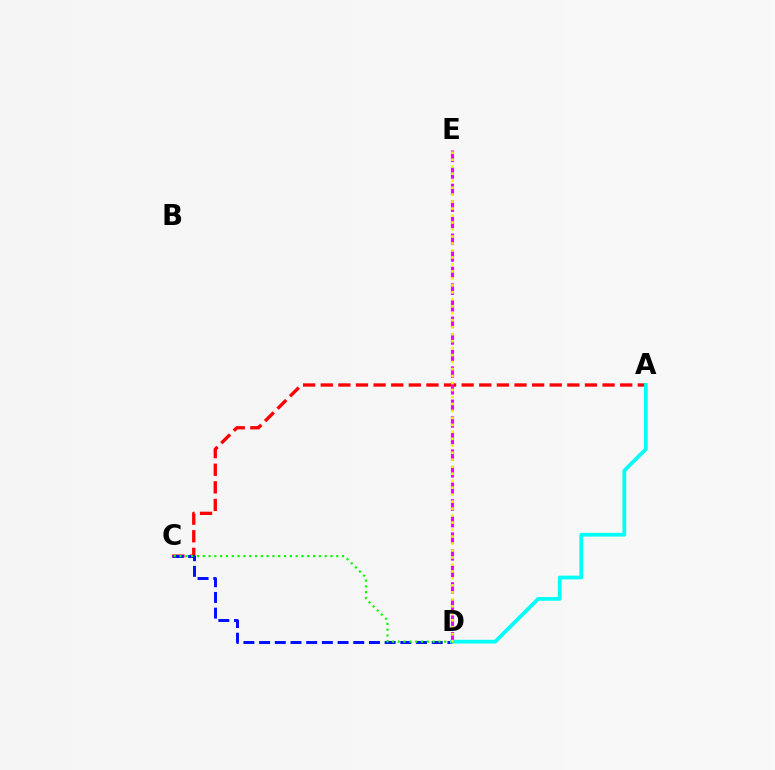{('A', 'C'): [{'color': '#ff0000', 'line_style': 'dashed', 'thickness': 2.39}], ('C', 'D'): [{'color': '#0010ff', 'line_style': 'dashed', 'thickness': 2.13}, {'color': '#08ff00', 'line_style': 'dotted', 'thickness': 1.58}], ('A', 'D'): [{'color': '#00fff6', 'line_style': 'solid', 'thickness': 2.7}], ('D', 'E'): [{'color': '#ee00ff', 'line_style': 'dashed', 'thickness': 2.26}, {'color': '#fcf500', 'line_style': 'dotted', 'thickness': 1.9}]}